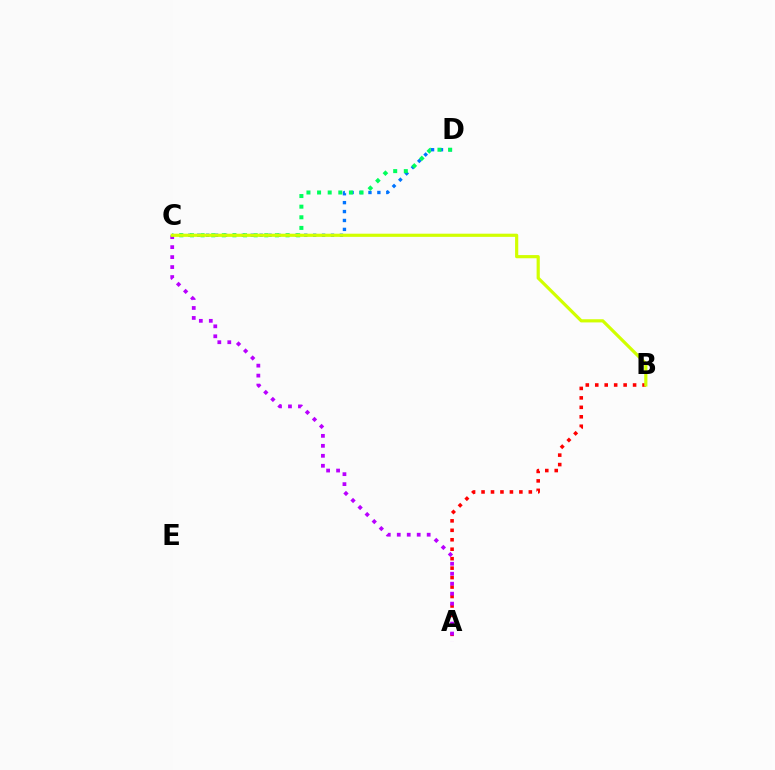{('C', 'D'): [{'color': '#0074ff', 'line_style': 'dotted', 'thickness': 2.42}, {'color': '#00ff5c', 'line_style': 'dotted', 'thickness': 2.88}], ('A', 'B'): [{'color': '#ff0000', 'line_style': 'dotted', 'thickness': 2.57}], ('A', 'C'): [{'color': '#b900ff', 'line_style': 'dotted', 'thickness': 2.71}], ('B', 'C'): [{'color': '#d1ff00', 'line_style': 'solid', 'thickness': 2.28}]}